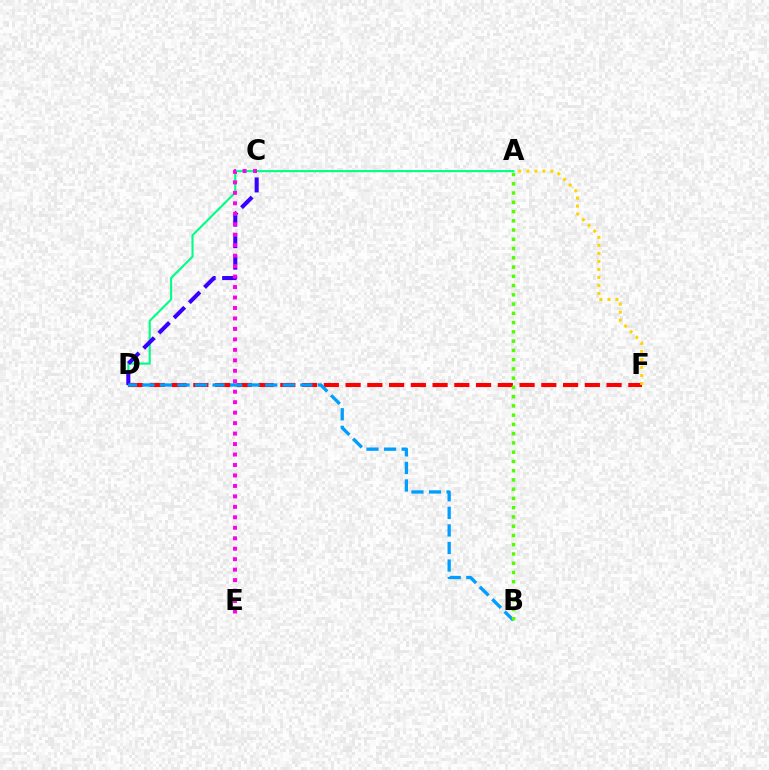{('D', 'F'): [{'color': '#ff0000', 'line_style': 'dashed', 'thickness': 2.95}], ('A', 'D'): [{'color': '#00ff86', 'line_style': 'solid', 'thickness': 1.53}], ('C', 'D'): [{'color': '#3700ff', 'line_style': 'dashed', 'thickness': 2.92}], ('B', 'D'): [{'color': '#009eff', 'line_style': 'dashed', 'thickness': 2.38}], ('A', 'B'): [{'color': '#4fff00', 'line_style': 'dotted', 'thickness': 2.51}], ('C', 'E'): [{'color': '#ff00ed', 'line_style': 'dotted', 'thickness': 2.84}], ('A', 'F'): [{'color': '#ffd500', 'line_style': 'dotted', 'thickness': 2.18}]}